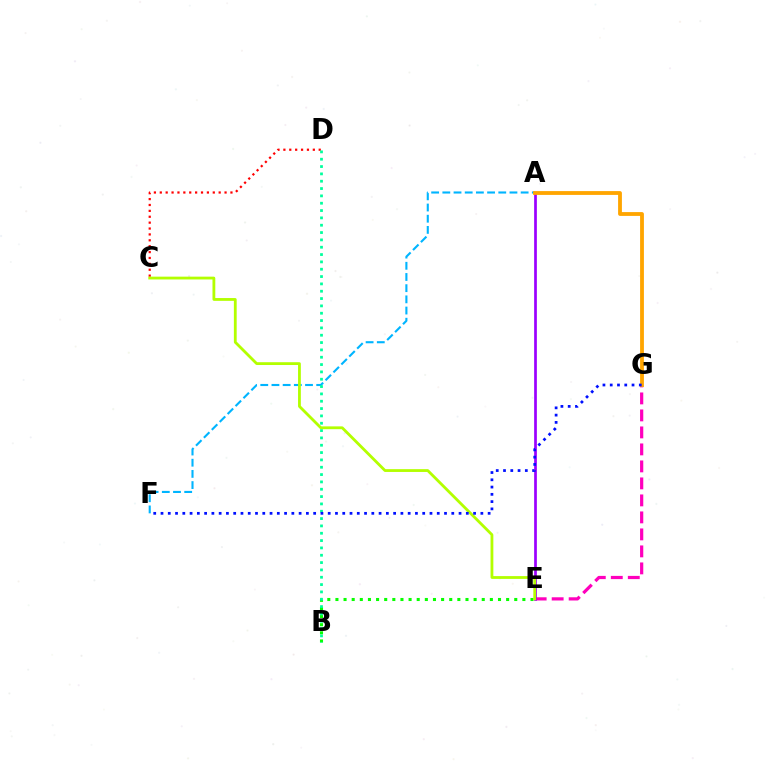{('C', 'D'): [{'color': '#ff0000', 'line_style': 'dotted', 'thickness': 1.6}], ('E', 'G'): [{'color': '#ff00bd', 'line_style': 'dashed', 'thickness': 2.31}], ('A', 'F'): [{'color': '#00b5ff', 'line_style': 'dashed', 'thickness': 1.52}], ('B', 'E'): [{'color': '#08ff00', 'line_style': 'dotted', 'thickness': 2.21}], ('A', 'E'): [{'color': '#9b00ff', 'line_style': 'solid', 'thickness': 1.96}], ('B', 'D'): [{'color': '#00ff9d', 'line_style': 'dotted', 'thickness': 1.99}], ('C', 'E'): [{'color': '#b3ff00', 'line_style': 'solid', 'thickness': 2.02}], ('A', 'G'): [{'color': '#ffa500', 'line_style': 'solid', 'thickness': 2.75}], ('F', 'G'): [{'color': '#0010ff', 'line_style': 'dotted', 'thickness': 1.98}]}